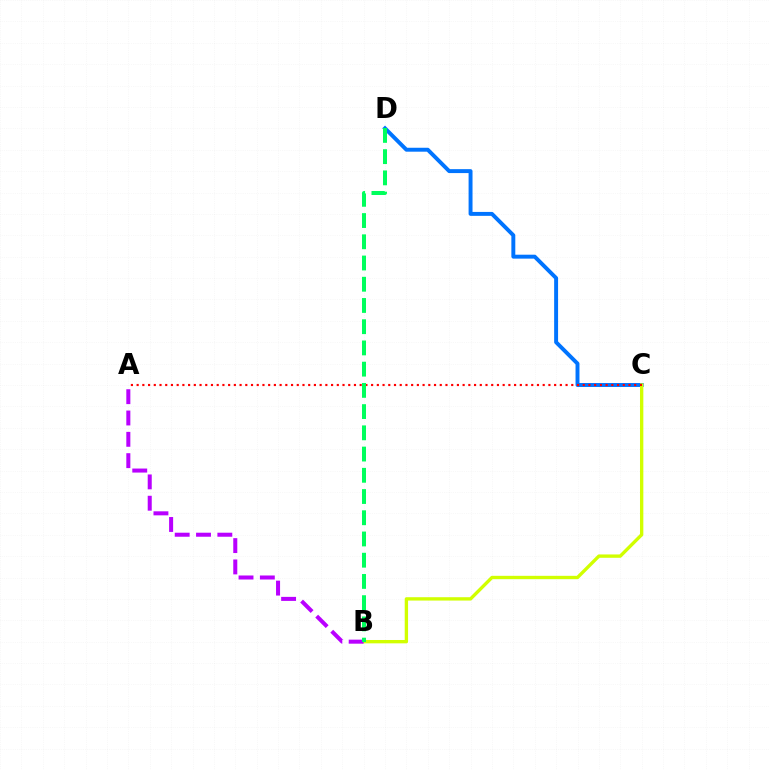{('C', 'D'): [{'color': '#0074ff', 'line_style': 'solid', 'thickness': 2.83}], ('B', 'C'): [{'color': '#d1ff00', 'line_style': 'solid', 'thickness': 2.41}], ('A', 'B'): [{'color': '#b900ff', 'line_style': 'dashed', 'thickness': 2.9}], ('A', 'C'): [{'color': '#ff0000', 'line_style': 'dotted', 'thickness': 1.55}], ('B', 'D'): [{'color': '#00ff5c', 'line_style': 'dashed', 'thickness': 2.88}]}